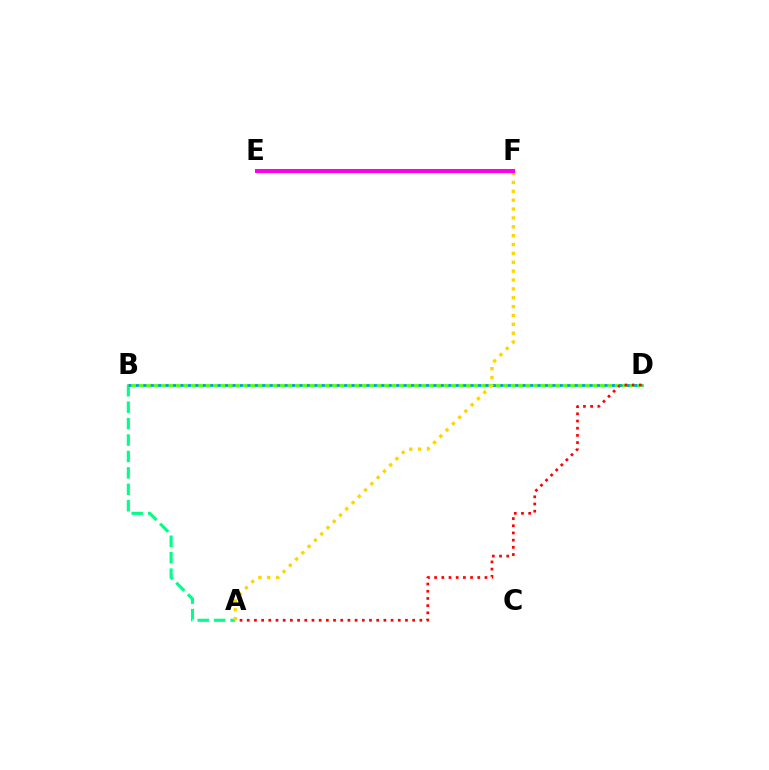{('A', 'B'): [{'color': '#00ff86', 'line_style': 'dashed', 'thickness': 2.23}], ('B', 'D'): [{'color': '#4fff00', 'line_style': 'solid', 'thickness': 2.01}, {'color': '#009eff', 'line_style': 'dotted', 'thickness': 2.02}], ('A', 'D'): [{'color': '#ff0000', 'line_style': 'dotted', 'thickness': 1.95}], ('A', 'F'): [{'color': '#ffd500', 'line_style': 'dotted', 'thickness': 2.41}], ('E', 'F'): [{'color': '#3700ff', 'line_style': 'solid', 'thickness': 2.06}, {'color': '#ff00ed', 'line_style': 'solid', 'thickness': 2.92}]}